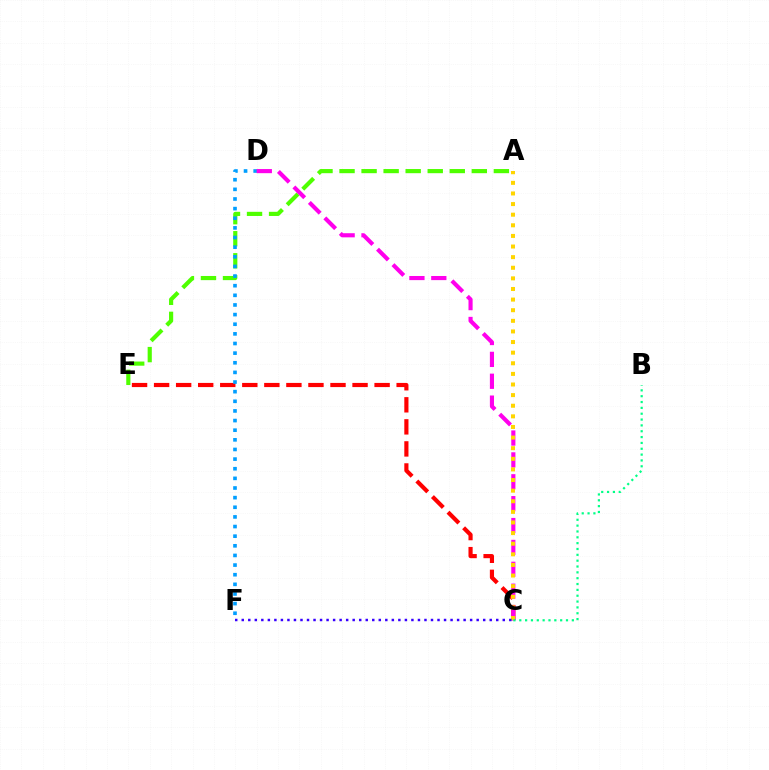{('A', 'E'): [{'color': '#4fff00', 'line_style': 'dashed', 'thickness': 2.99}], ('C', 'E'): [{'color': '#ff0000', 'line_style': 'dashed', 'thickness': 3.0}], ('D', 'F'): [{'color': '#009eff', 'line_style': 'dotted', 'thickness': 2.62}], ('C', 'D'): [{'color': '#ff00ed', 'line_style': 'dashed', 'thickness': 2.97}], ('A', 'C'): [{'color': '#ffd500', 'line_style': 'dotted', 'thickness': 2.88}], ('C', 'F'): [{'color': '#3700ff', 'line_style': 'dotted', 'thickness': 1.77}], ('B', 'C'): [{'color': '#00ff86', 'line_style': 'dotted', 'thickness': 1.59}]}